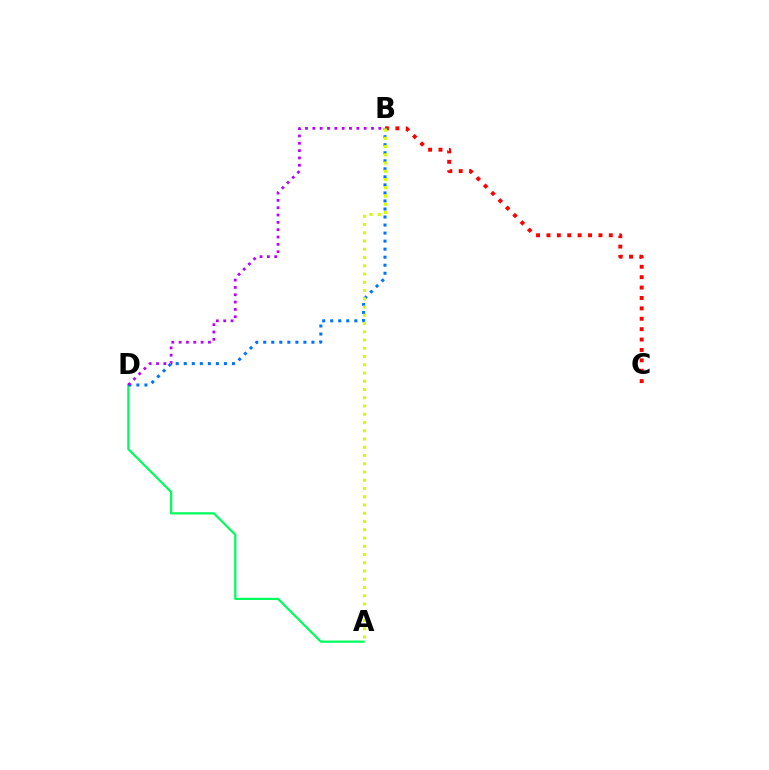{('B', 'C'): [{'color': '#ff0000', 'line_style': 'dotted', 'thickness': 2.82}], ('A', 'D'): [{'color': '#00ff5c', 'line_style': 'solid', 'thickness': 1.61}], ('B', 'D'): [{'color': '#0074ff', 'line_style': 'dotted', 'thickness': 2.18}, {'color': '#b900ff', 'line_style': 'dotted', 'thickness': 1.99}], ('A', 'B'): [{'color': '#d1ff00', 'line_style': 'dotted', 'thickness': 2.24}]}